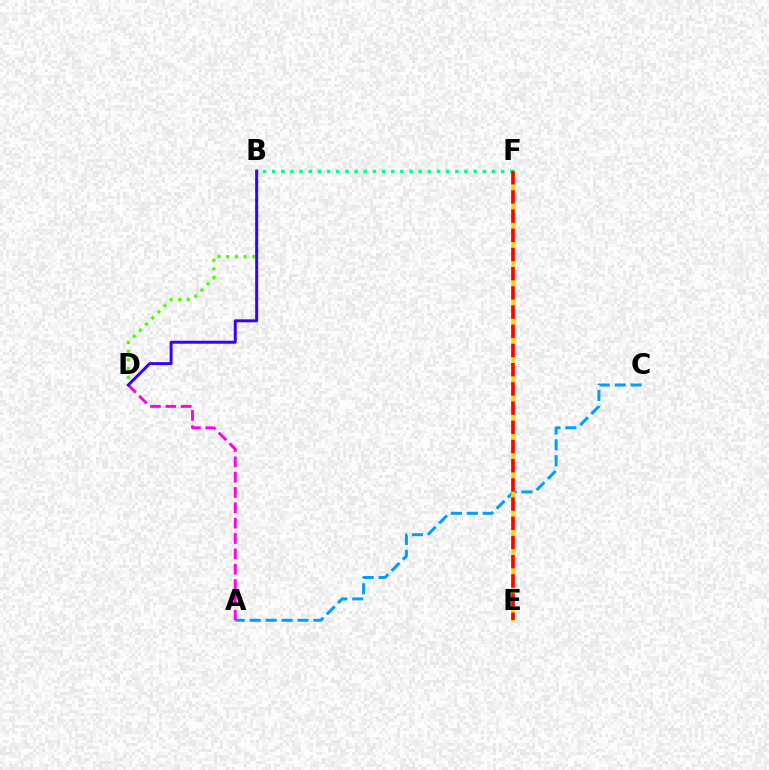{('A', 'C'): [{'color': '#009eff', 'line_style': 'dashed', 'thickness': 2.16}], ('E', 'F'): [{'color': '#ffd500', 'line_style': 'solid', 'thickness': 2.52}, {'color': '#ff0000', 'line_style': 'dashed', 'thickness': 2.61}], ('B', 'D'): [{'color': '#4fff00', 'line_style': 'dotted', 'thickness': 2.36}, {'color': '#3700ff', 'line_style': 'solid', 'thickness': 2.14}], ('B', 'F'): [{'color': '#00ff86', 'line_style': 'dotted', 'thickness': 2.49}], ('A', 'D'): [{'color': '#ff00ed', 'line_style': 'dashed', 'thickness': 2.08}]}